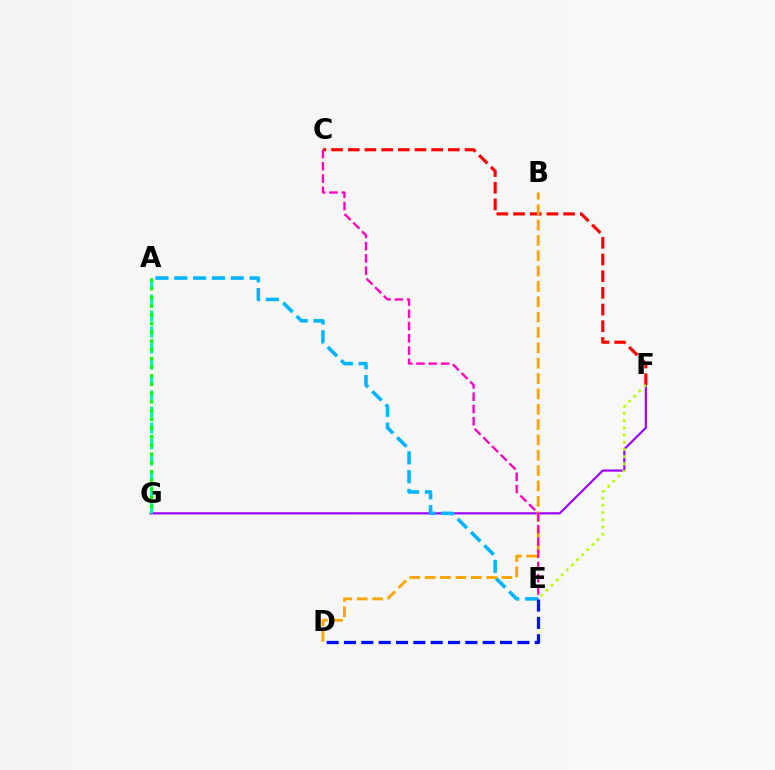{('F', 'G'): [{'color': '#9b00ff', 'line_style': 'solid', 'thickness': 1.56}], ('A', 'E'): [{'color': '#00b5ff', 'line_style': 'dashed', 'thickness': 2.56}], ('D', 'E'): [{'color': '#0010ff', 'line_style': 'dashed', 'thickness': 2.36}], ('C', 'F'): [{'color': '#ff0000', 'line_style': 'dashed', 'thickness': 2.27}], ('B', 'D'): [{'color': '#ffa500', 'line_style': 'dashed', 'thickness': 2.09}], ('A', 'G'): [{'color': '#00ff9d', 'line_style': 'dashed', 'thickness': 2.17}, {'color': '#08ff00', 'line_style': 'dotted', 'thickness': 2.36}], ('C', 'E'): [{'color': '#ff00bd', 'line_style': 'dashed', 'thickness': 1.67}], ('E', 'F'): [{'color': '#b3ff00', 'line_style': 'dotted', 'thickness': 1.96}]}